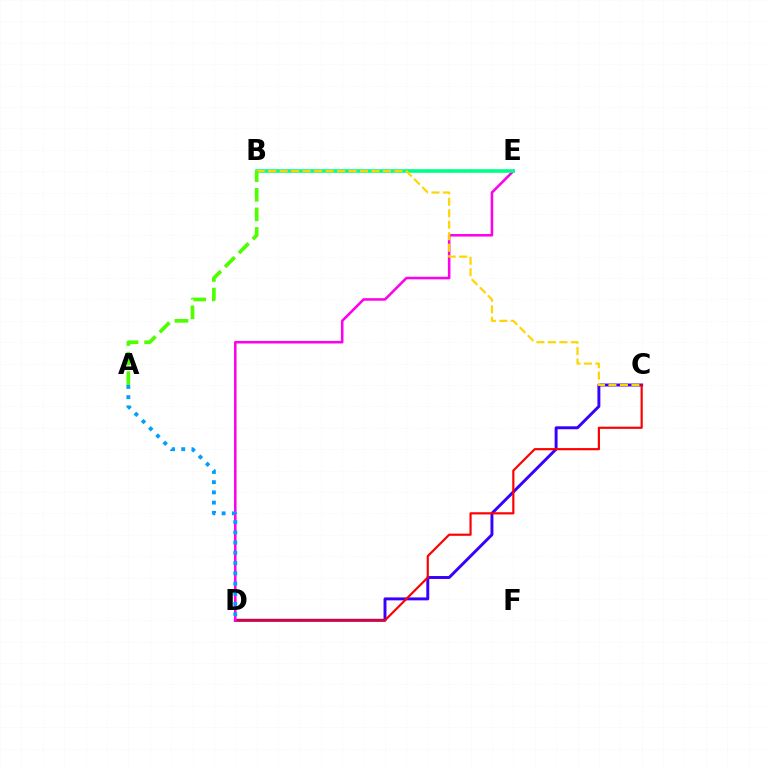{('C', 'D'): [{'color': '#3700ff', 'line_style': 'solid', 'thickness': 2.11}, {'color': '#ff0000', 'line_style': 'solid', 'thickness': 1.57}], ('D', 'E'): [{'color': '#ff00ed', 'line_style': 'solid', 'thickness': 1.83}], ('B', 'E'): [{'color': '#00ff86', 'line_style': 'solid', 'thickness': 2.61}], ('B', 'C'): [{'color': '#ffd500', 'line_style': 'dashed', 'thickness': 1.56}], ('A', 'D'): [{'color': '#009eff', 'line_style': 'dotted', 'thickness': 2.78}], ('A', 'B'): [{'color': '#4fff00', 'line_style': 'dashed', 'thickness': 2.66}]}